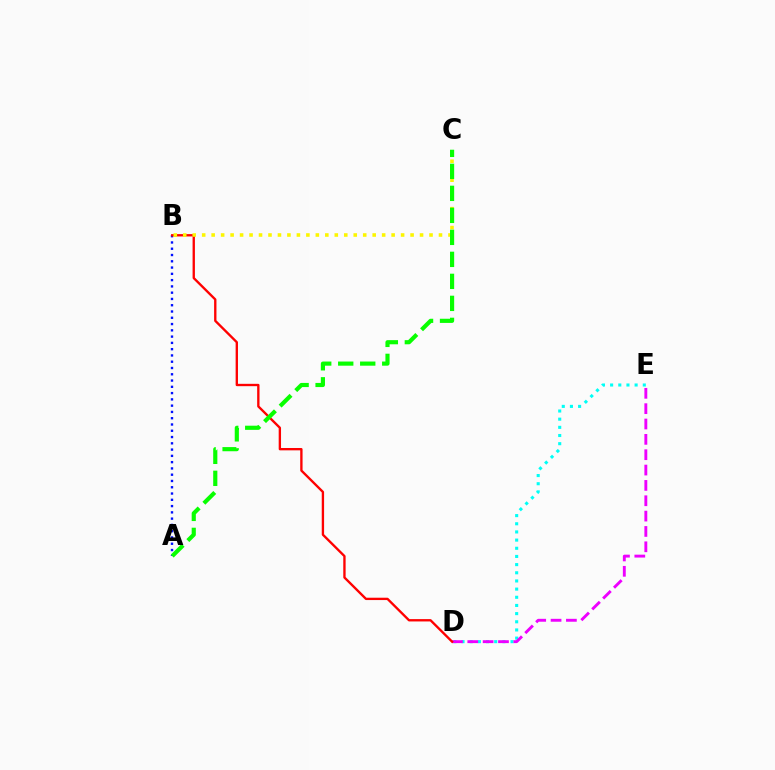{('A', 'B'): [{'color': '#0010ff', 'line_style': 'dotted', 'thickness': 1.71}], ('D', 'E'): [{'color': '#00fff6', 'line_style': 'dotted', 'thickness': 2.22}, {'color': '#ee00ff', 'line_style': 'dashed', 'thickness': 2.08}], ('B', 'D'): [{'color': '#ff0000', 'line_style': 'solid', 'thickness': 1.69}], ('B', 'C'): [{'color': '#fcf500', 'line_style': 'dotted', 'thickness': 2.57}], ('A', 'C'): [{'color': '#08ff00', 'line_style': 'dashed', 'thickness': 2.99}]}